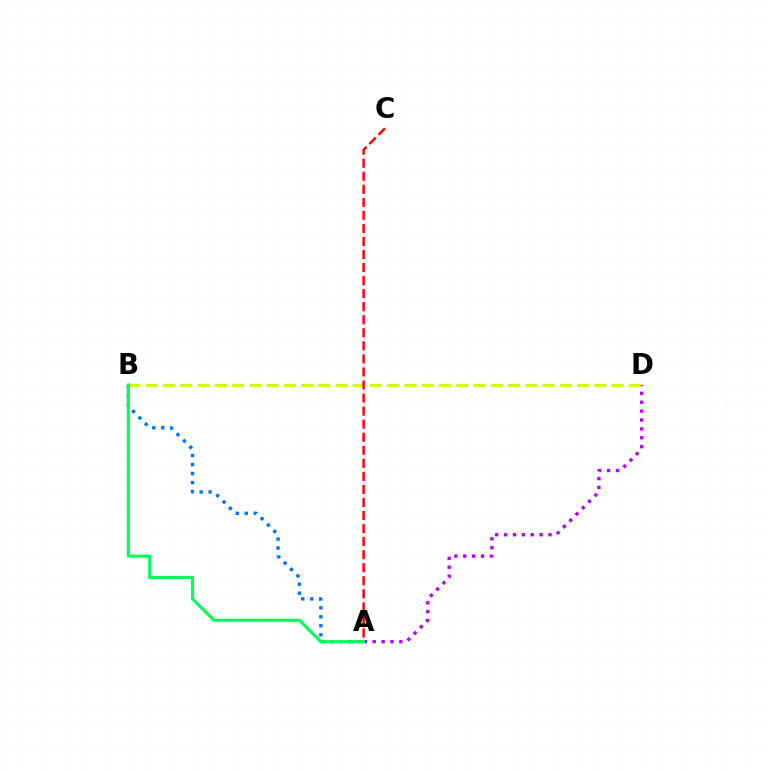{('A', 'D'): [{'color': '#b900ff', 'line_style': 'dotted', 'thickness': 2.41}], ('A', 'B'): [{'color': '#0074ff', 'line_style': 'dotted', 'thickness': 2.44}, {'color': '#00ff5c', 'line_style': 'solid', 'thickness': 2.26}], ('B', 'D'): [{'color': '#d1ff00', 'line_style': 'dashed', 'thickness': 2.34}], ('A', 'C'): [{'color': '#ff0000', 'line_style': 'dashed', 'thickness': 1.77}]}